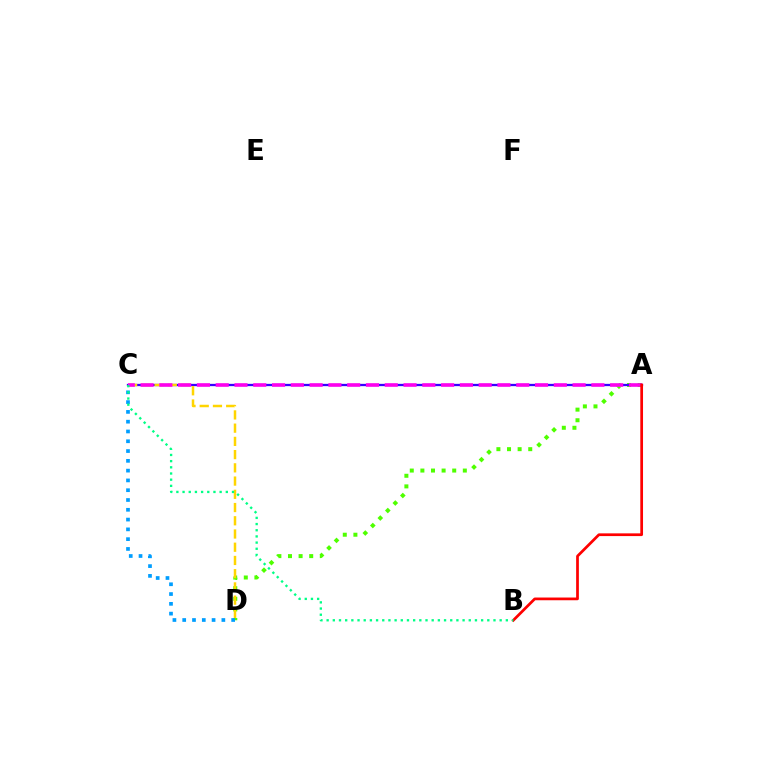{('A', 'D'): [{'color': '#4fff00', 'line_style': 'dotted', 'thickness': 2.88}], ('A', 'C'): [{'color': '#3700ff', 'line_style': 'solid', 'thickness': 1.65}, {'color': '#ff00ed', 'line_style': 'dashed', 'thickness': 2.55}], ('C', 'D'): [{'color': '#ffd500', 'line_style': 'dashed', 'thickness': 1.8}, {'color': '#009eff', 'line_style': 'dotted', 'thickness': 2.66}], ('A', 'B'): [{'color': '#ff0000', 'line_style': 'solid', 'thickness': 1.96}], ('B', 'C'): [{'color': '#00ff86', 'line_style': 'dotted', 'thickness': 1.68}]}